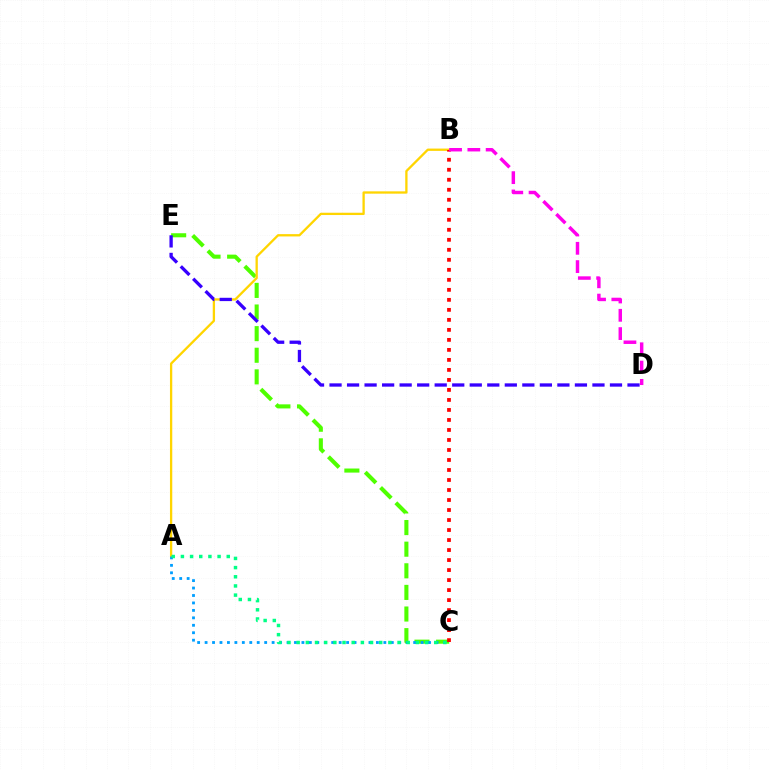{('C', 'E'): [{'color': '#4fff00', 'line_style': 'dashed', 'thickness': 2.94}], ('A', 'B'): [{'color': '#ffd500', 'line_style': 'solid', 'thickness': 1.66}], ('D', 'E'): [{'color': '#3700ff', 'line_style': 'dashed', 'thickness': 2.38}], ('A', 'C'): [{'color': '#009eff', 'line_style': 'dotted', 'thickness': 2.02}, {'color': '#00ff86', 'line_style': 'dotted', 'thickness': 2.49}], ('B', 'C'): [{'color': '#ff0000', 'line_style': 'dotted', 'thickness': 2.72}], ('B', 'D'): [{'color': '#ff00ed', 'line_style': 'dashed', 'thickness': 2.49}]}